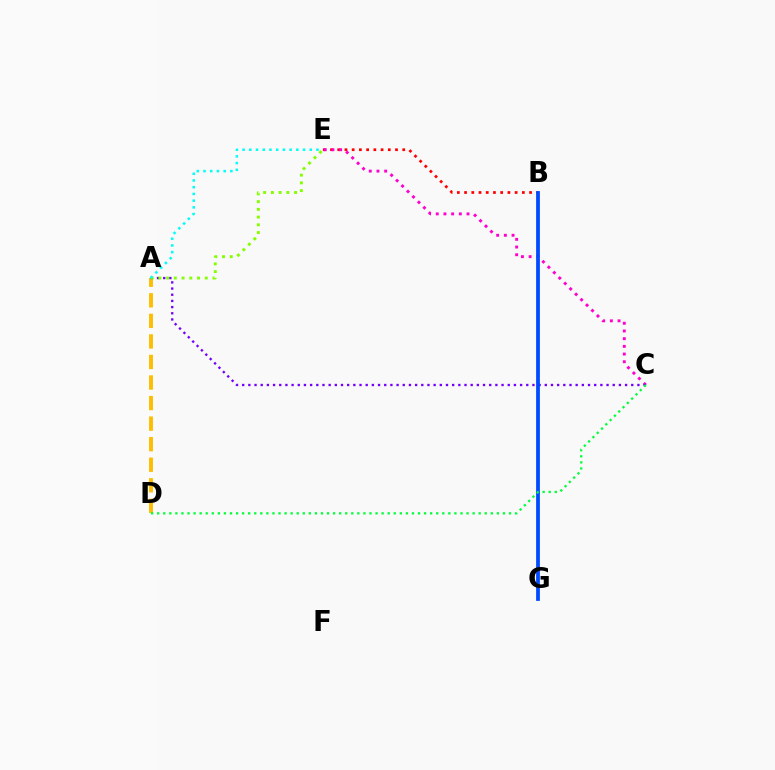{('A', 'D'): [{'color': '#ffbd00', 'line_style': 'dashed', 'thickness': 2.79}], ('B', 'E'): [{'color': '#ff0000', 'line_style': 'dotted', 'thickness': 1.96}], ('C', 'E'): [{'color': '#ff00cf', 'line_style': 'dotted', 'thickness': 2.09}], ('A', 'C'): [{'color': '#7200ff', 'line_style': 'dotted', 'thickness': 1.68}], ('A', 'E'): [{'color': '#84ff00', 'line_style': 'dotted', 'thickness': 2.1}, {'color': '#00fff6', 'line_style': 'dotted', 'thickness': 1.83}], ('B', 'G'): [{'color': '#004bff', 'line_style': 'solid', 'thickness': 2.71}], ('C', 'D'): [{'color': '#00ff39', 'line_style': 'dotted', 'thickness': 1.65}]}